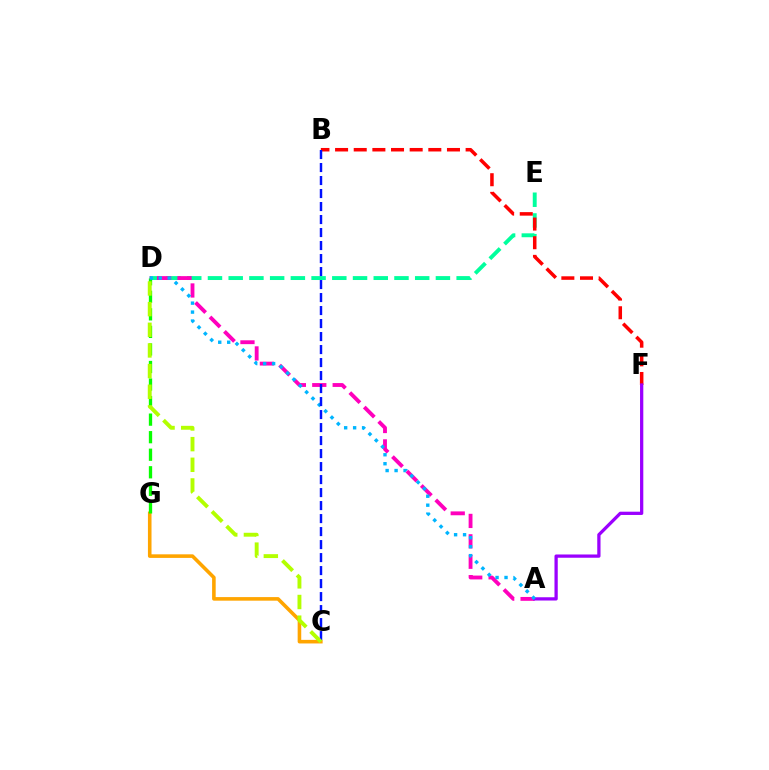{('D', 'E'): [{'color': '#00ff9d', 'line_style': 'dashed', 'thickness': 2.82}], ('B', 'F'): [{'color': '#ff0000', 'line_style': 'dashed', 'thickness': 2.53}], ('A', 'D'): [{'color': '#ff00bd', 'line_style': 'dashed', 'thickness': 2.77}, {'color': '#00b5ff', 'line_style': 'dotted', 'thickness': 2.44}], ('A', 'F'): [{'color': '#9b00ff', 'line_style': 'solid', 'thickness': 2.35}], ('C', 'G'): [{'color': '#ffa500', 'line_style': 'solid', 'thickness': 2.58}], ('D', 'G'): [{'color': '#08ff00', 'line_style': 'dashed', 'thickness': 2.38}], ('B', 'C'): [{'color': '#0010ff', 'line_style': 'dashed', 'thickness': 1.77}], ('C', 'D'): [{'color': '#b3ff00', 'line_style': 'dashed', 'thickness': 2.81}]}